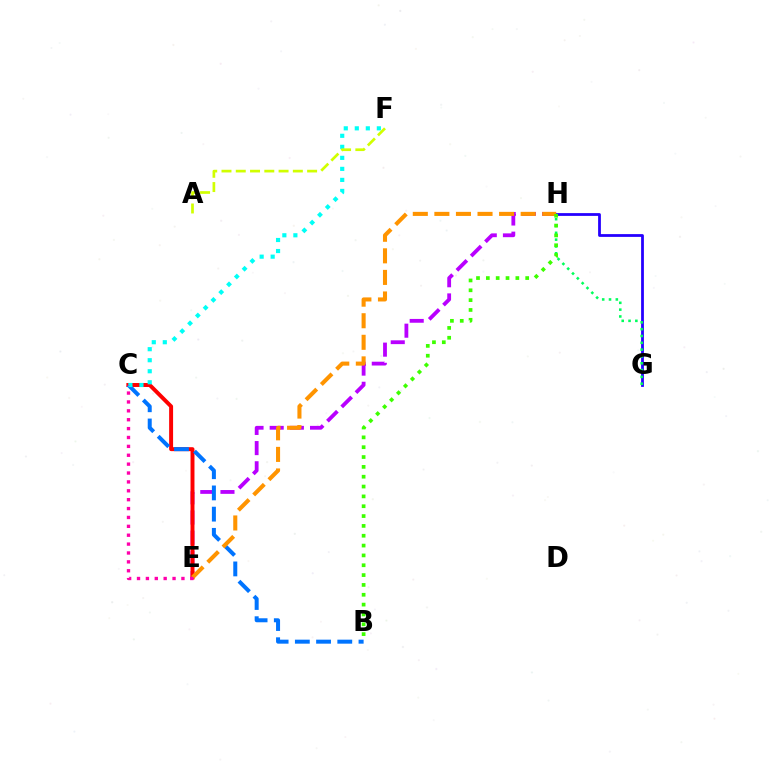{('E', 'H'): [{'color': '#b900ff', 'line_style': 'dashed', 'thickness': 2.74}, {'color': '#ff9400', 'line_style': 'dashed', 'thickness': 2.93}], ('C', 'E'): [{'color': '#ff0000', 'line_style': 'solid', 'thickness': 2.84}, {'color': '#ff00ac', 'line_style': 'dotted', 'thickness': 2.41}], ('G', 'H'): [{'color': '#2500ff', 'line_style': 'solid', 'thickness': 2.0}, {'color': '#00ff5c', 'line_style': 'dotted', 'thickness': 1.85}], ('B', 'C'): [{'color': '#0074ff', 'line_style': 'dashed', 'thickness': 2.88}], ('C', 'F'): [{'color': '#00fff6', 'line_style': 'dotted', 'thickness': 3.0}], ('A', 'F'): [{'color': '#d1ff00', 'line_style': 'dashed', 'thickness': 1.94}], ('B', 'H'): [{'color': '#3dff00', 'line_style': 'dotted', 'thickness': 2.67}]}